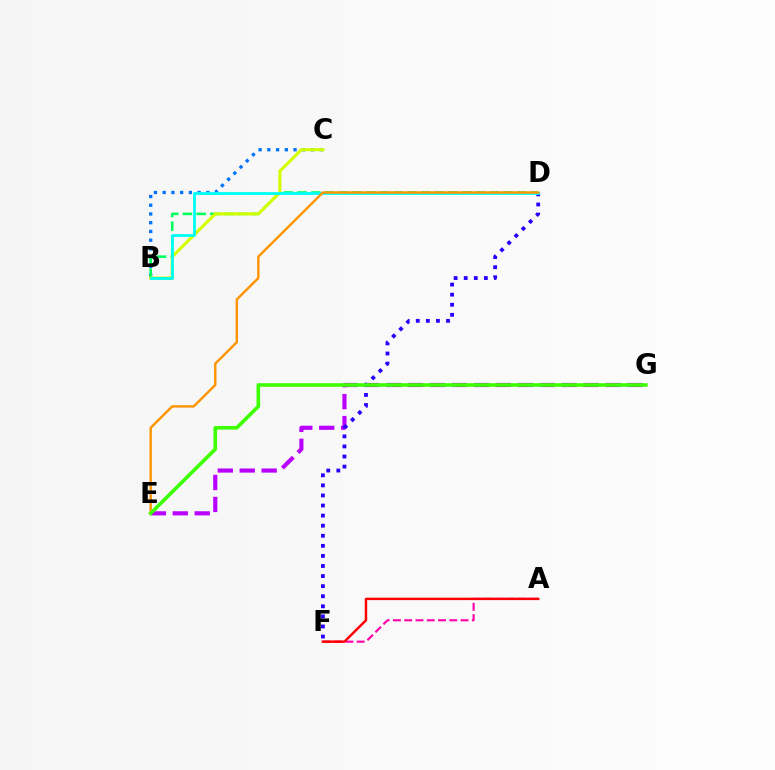{('B', 'C'): [{'color': '#0074ff', 'line_style': 'dotted', 'thickness': 2.37}, {'color': '#d1ff00', 'line_style': 'solid', 'thickness': 2.25}], ('A', 'F'): [{'color': '#ff00ac', 'line_style': 'dashed', 'thickness': 1.53}, {'color': '#ff0000', 'line_style': 'solid', 'thickness': 1.76}], ('B', 'D'): [{'color': '#00ff5c', 'line_style': 'dashed', 'thickness': 1.86}, {'color': '#00fff6', 'line_style': 'solid', 'thickness': 2.03}], ('E', 'G'): [{'color': '#b900ff', 'line_style': 'dashed', 'thickness': 2.98}, {'color': '#3dff00', 'line_style': 'solid', 'thickness': 2.6}], ('D', 'F'): [{'color': '#2500ff', 'line_style': 'dotted', 'thickness': 2.74}], ('D', 'E'): [{'color': '#ff9400', 'line_style': 'solid', 'thickness': 1.73}]}